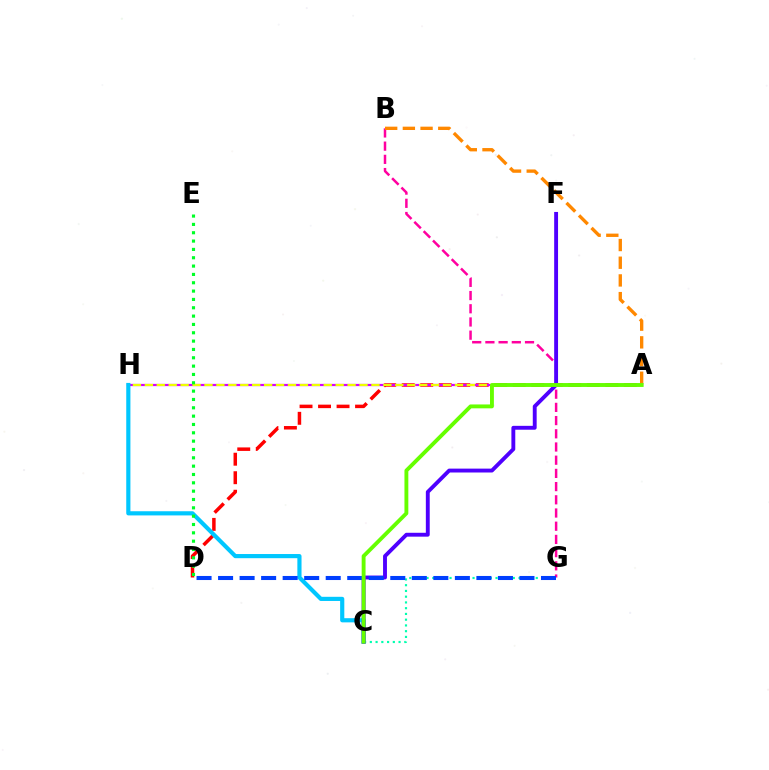{('A', 'D'): [{'color': '#ff0000', 'line_style': 'dashed', 'thickness': 2.51}], ('A', 'H'): [{'color': '#d600ff', 'line_style': 'solid', 'thickness': 1.6}, {'color': '#eeff00', 'line_style': 'dashed', 'thickness': 1.62}], ('B', 'G'): [{'color': '#ff00a0', 'line_style': 'dashed', 'thickness': 1.79}], ('C', 'G'): [{'color': '#00ffaf', 'line_style': 'dotted', 'thickness': 1.56}], ('C', 'H'): [{'color': '#00c7ff', 'line_style': 'solid', 'thickness': 3.0}], ('C', 'F'): [{'color': '#4f00ff', 'line_style': 'solid', 'thickness': 2.79}], ('A', 'B'): [{'color': '#ff8800', 'line_style': 'dashed', 'thickness': 2.4}], ('D', 'E'): [{'color': '#00ff27', 'line_style': 'dotted', 'thickness': 2.26}], ('D', 'G'): [{'color': '#003fff', 'line_style': 'dashed', 'thickness': 2.92}], ('A', 'C'): [{'color': '#66ff00', 'line_style': 'solid', 'thickness': 2.79}]}